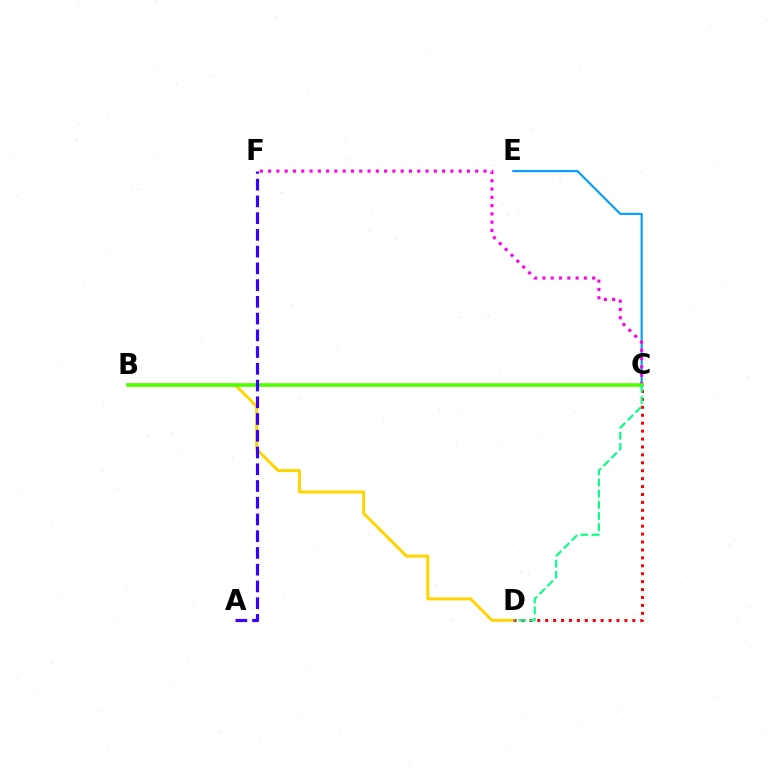{('C', 'E'): [{'color': '#009eff', 'line_style': 'solid', 'thickness': 1.54}], ('C', 'F'): [{'color': '#ff00ed', 'line_style': 'dotted', 'thickness': 2.25}], ('B', 'D'): [{'color': '#ffd500', 'line_style': 'solid', 'thickness': 2.14}], ('C', 'D'): [{'color': '#ff0000', 'line_style': 'dotted', 'thickness': 2.15}, {'color': '#00ff86', 'line_style': 'dashed', 'thickness': 1.51}], ('B', 'C'): [{'color': '#4fff00', 'line_style': 'solid', 'thickness': 2.62}], ('A', 'F'): [{'color': '#3700ff', 'line_style': 'dashed', 'thickness': 2.27}]}